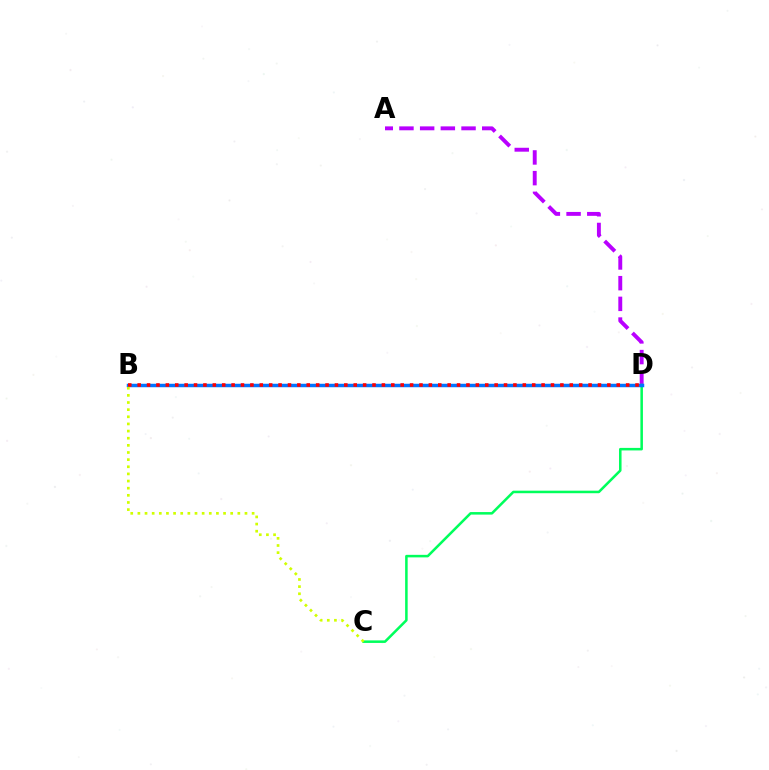{('A', 'D'): [{'color': '#b900ff', 'line_style': 'dashed', 'thickness': 2.81}], ('C', 'D'): [{'color': '#00ff5c', 'line_style': 'solid', 'thickness': 1.83}], ('B', 'D'): [{'color': '#0074ff', 'line_style': 'solid', 'thickness': 2.51}, {'color': '#ff0000', 'line_style': 'dotted', 'thickness': 2.55}], ('B', 'C'): [{'color': '#d1ff00', 'line_style': 'dotted', 'thickness': 1.94}]}